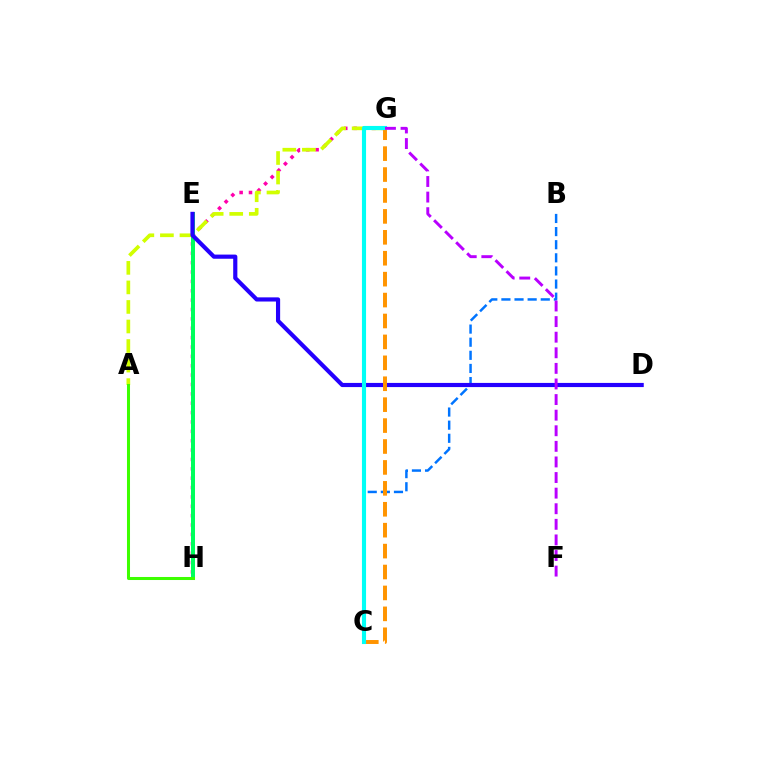{('E', 'H'): [{'color': '#ff0000', 'line_style': 'dotted', 'thickness': 1.7}, {'color': '#00ff5c', 'line_style': 'solid', 'thickness': 2.88}], ('G', 'H'): [{'color': '#ff00ac', 'line_style': 'dotted', 'thickness': 2.55}], ('B', 'C'): [{'color': '#0074ff', 'line_style': 'dashed', 'thickness': 1.78}], ('A', 'G'): [{'color': '#d1ff00', 'line_style': 'dashed', 'thickness': 2.65}], ('D', 'E'): [{'color': '#2500ff', 'line_style': 'solid', 'thickness': 3.0}], ('C', 'G'): [{'color': '#ff9400', 'line_style': 'dashed', 'thickness': 2.84}, {'color': '#00fff6', 'line_style': 'solid', 'thickness': 2.96}], ('A', 'H'): [{'color': '#3dff00', 'line_style': 'solid', 'thickness': 2.18}], ('F', 'G'): [{'color': '#b900ff', 'line_style': 'dashed', 'thickness': 2.12}]}